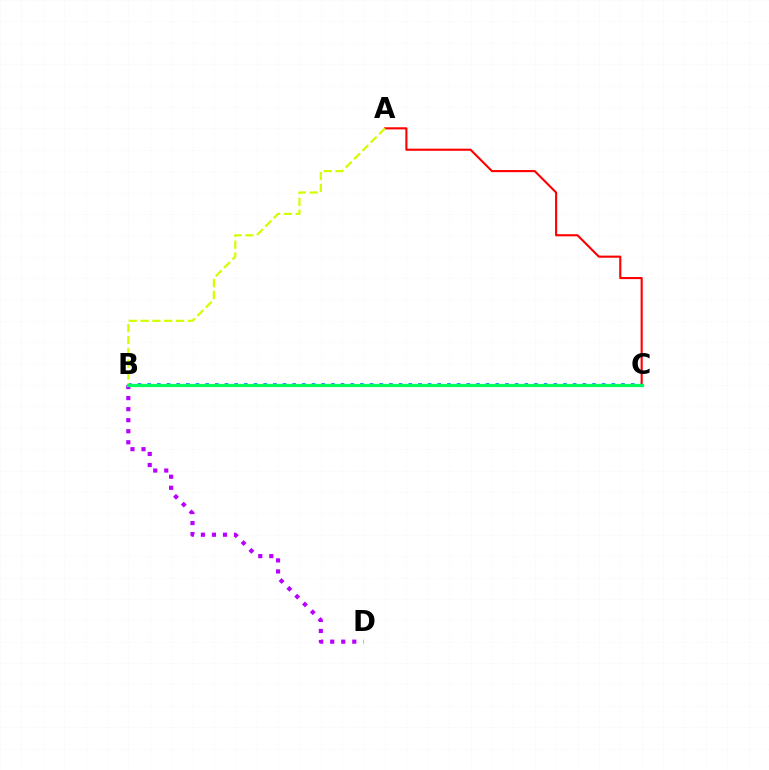{('A', 'C'): [{'color': '#ff0000', 'line_style': 'solid', 'thickness': 1.52}], ('B', 'D'): [{'color': '#b900ff', 'line_style': 'dotted', 'thickness': 3.0}], ('B', 'C'): [{'color': '#0074ff', 'line_style': 'dotted', 'thickness': 2.63}, {'color': '#00ff5c', 'line_style': 'solid', 'thickness': 2.3}], ('A', 'B'): [{'color': '#d1ff00', 'line_style': 'dashed', 'thickness': 1.6}]}